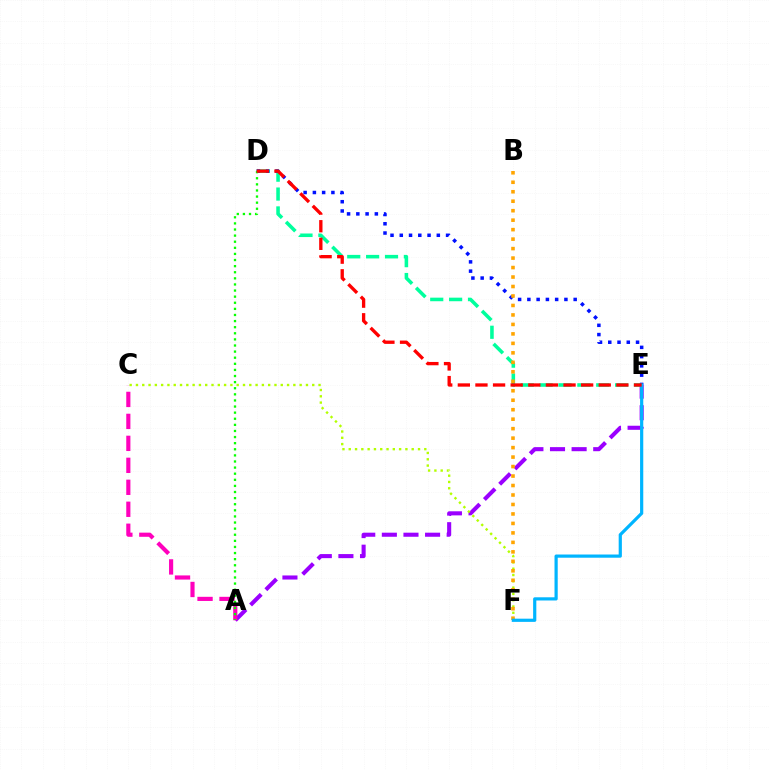{('A', 'E'): [{'color': '#9b00ff', 'line_style': 'dashed', 'thickness': 2.94}], ('D', 'E'): [{'color': '#00ff9d', 'line_style': 'dashed', 'thickness': 2.56}, {'color': '#0010ff', 'line_style': 'dotted', 'thickness': 2.52}, {'color': '#ff0000', 'line_style': 'dashed', 'thickness': 2.39}], ('A', 'C'): [{'color': '#ff00bd', 'line_style': 'dashed', 'thickness': 2.98}], ('C', 'F'): [{'color': '#b3ff00', 'line_style': 'dotted', 'thickness': 1.71}], ('A', 'D'): [{'color': '#08ff00', 'line_style': 'dotted', 'thickness': 1.66}], ('B', 'F'): [{'color': '#ffa500', 'line_style': 'dotted', 'thickness': 2.57}], ('E', 'F'): [{'color': '#00b5ff', 'line_style': 'solid', 'thickness': 2.3}]}